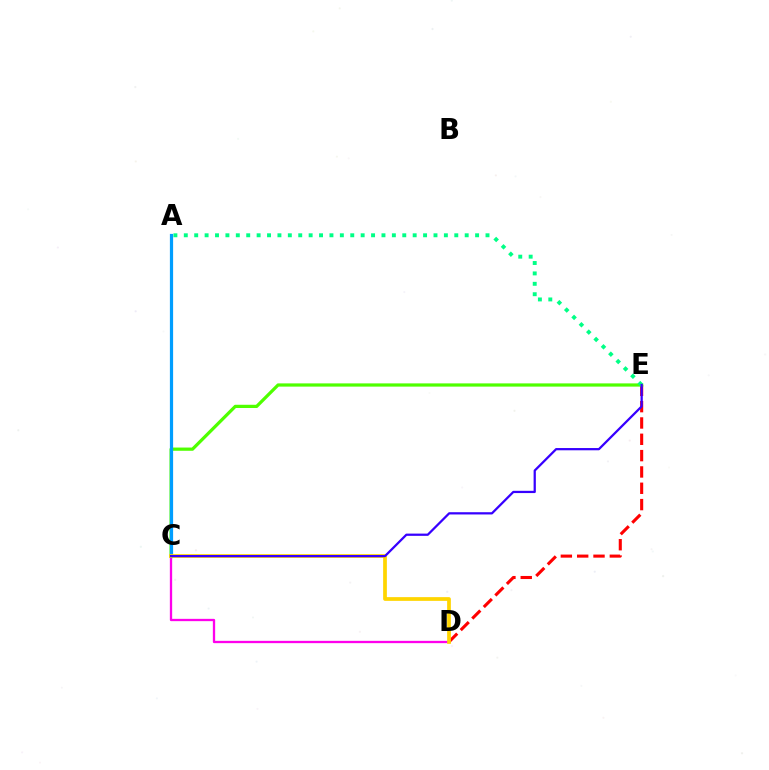{('C', 'D'): [{'color': '#ff00ed', 'line_style': 'solid', 'thickness': 1.66}, {'color': '#ffd500', 'line_style': 'solid', 'thickness': 2.68}], ('D', 'E'): [{'color': '#ff0000', 'line_style': 'dashed', 'thickness': 2.22}], ('C', 'E'): [{'color': '#4fff00', 'line_style': 'solid', 'thickness': 2.33}, {'color': '#3700ff', 'line_style': 'solid', 'thickness': 1.62}], ('A', 'E'): [{'color': '#00ff86', 'line_style': 'dotted', 'thickness': 2.83}], ('A', 'C'): [{'color': '#009eff', 'line_style': 'solid', 'thickness': 2.32}]}